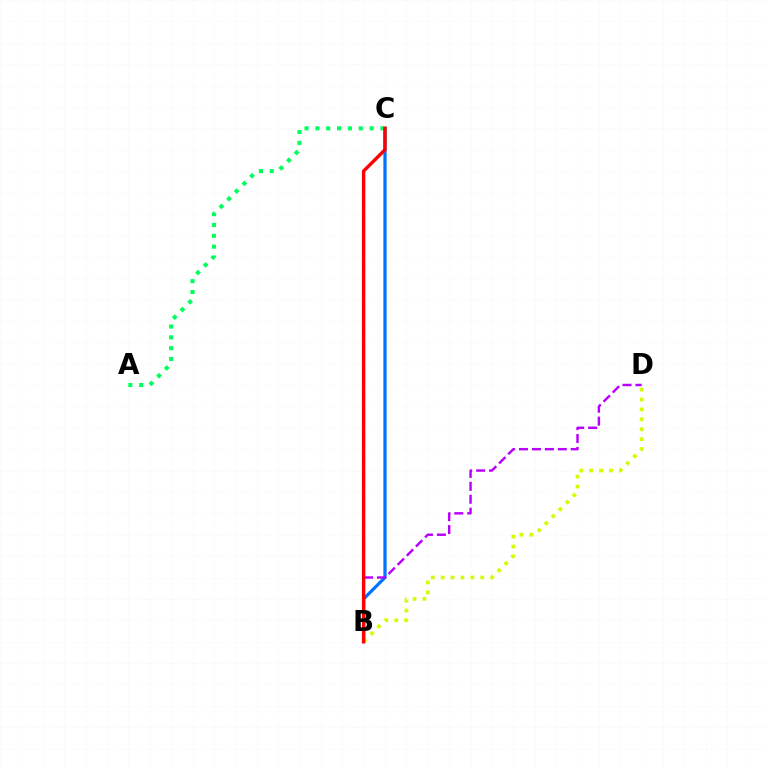{('B', 'C'): [{'color': '#0074ff', 'line_style': 'solid', 'thickness': 2.33}, {'color': '#ff0000', 'line_style': 'solid', 'thickness': 2.45}], ('B', 'D'): [{'color': '#d1ff00', 'line_style': 'dotted', 'thickness': 2.69}, {'color': '#b900ff', 'line_style': 'dashed', 'thickness': 1.76}], ('A', 'C'): [{'color': '#00ff5c', 'line_style': 'dotted', 'thickness': 2.94}]}